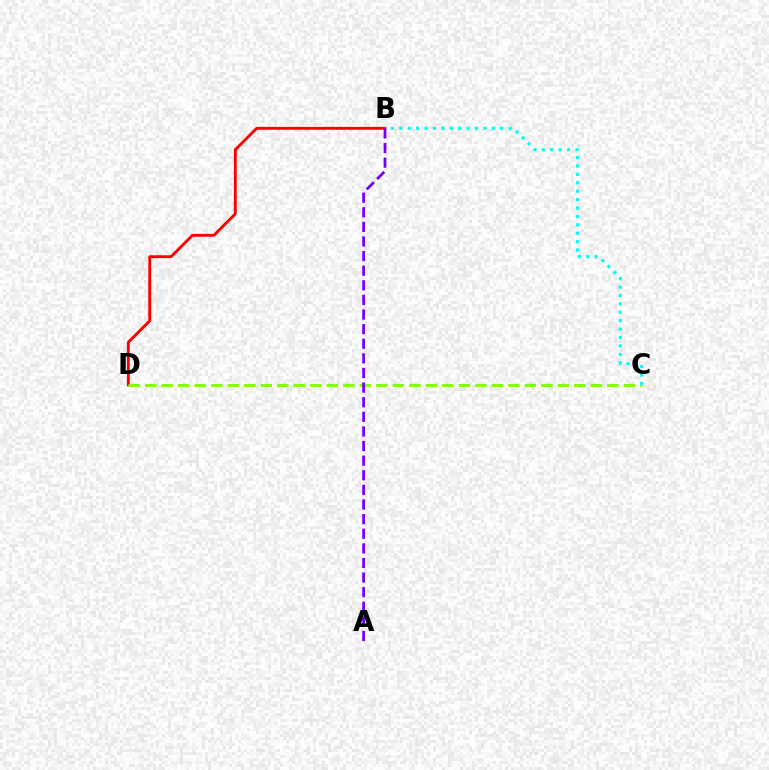{('B', 'D'): [{'color': '#ff0000', 'line_style': 'solid', 'thickness': 2.06}], ('C', 'D'): [{'color': '#84ff00', 'line_style': 'dashed', 'thickness': 2.24}], ('B', 'C'): [{'color': '#00fff6', 'line_style': 'dotted', 'thickness': 2.28}], ('A', 'B'): [{'color': '#7200ff', 'line_style': 'dashed', 'thickness': 1.99}]}